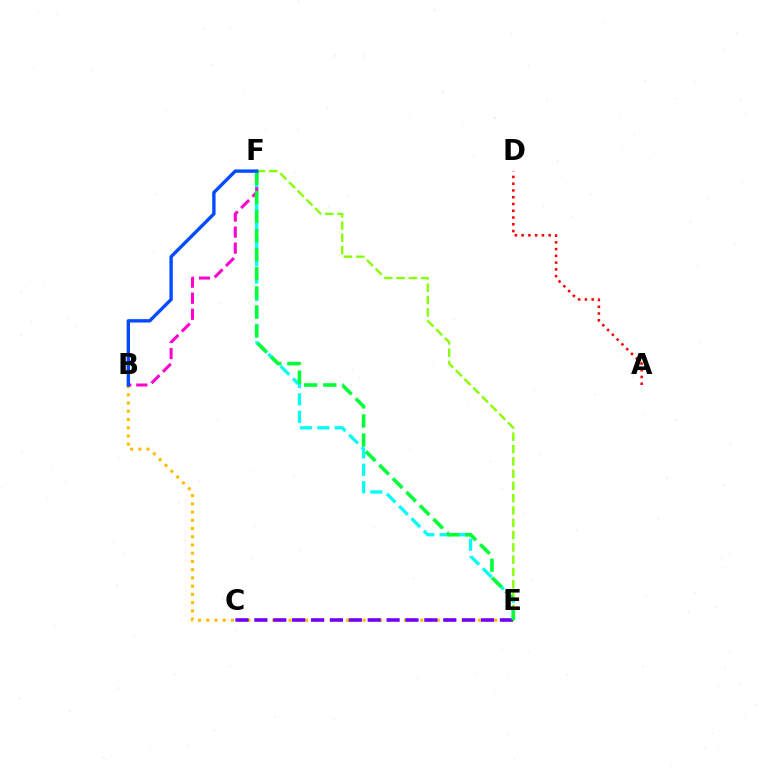{('E', 'F'): [{'color': '#84ff00', 'line_style': 'dashed', 'thickness': 1.67}, {'color': '#00fff6', 'line_style': 'dashed', 'thickness': 2.37}, {'color': '#00ff39', 'line_style': 'dashed', 'thickness': 2.59}], ('B', 'E'): [{'color': '#ffbd00', 'line_style': 'dotted', 'thickness': 2.24}], ('C', 'E'): [{'color': '#7200ff', 'line_style': 'dashed', 'thickness': 2.57}], ('A', 'D'): [{'color': '#ff0000', 'line_style': 'dotted', 'thickness': 1.84}], ('B', 'F'): [{'color': '#ff00cf', 'line_style': 'dashed', 'thickness': 2.18}, {'color': '#004bff', 'line_style': 'solid', 'thickness': 2.42}]}